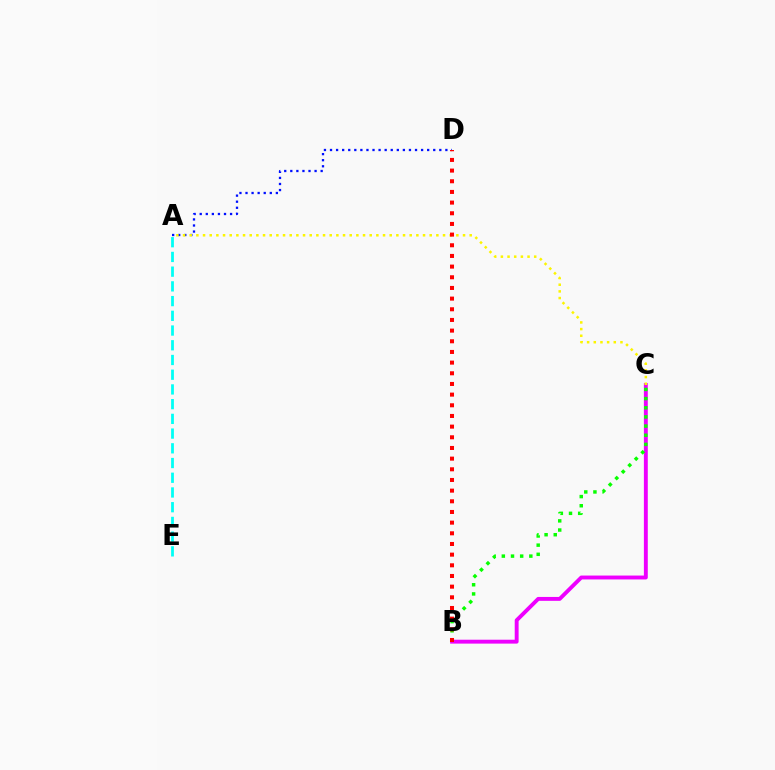{('A', 'D'): [{'color': '#0010ff', 'line_style': 'dotted', 'thickness': 1.65}], ('A', 'E'): [{'color': '#00fff6', 'line_style': 'dashed', 'thickness': 2.0}], ('B', 'C'): [{'color': '#ee00ff', 'line_style': 'solid', 'thickness': 2.8}, {'color': '#08ff00', 'line_style': 'dotted', 'thickness': 2.49}], ('A', 'C'): [{'color': '#fcf500', 'line_style': 'dotted', 'thickness': 1.81}], ('B', 'D'): [{'color': '#ff0000', 'line_style': 'dotted', 'thickness': 2.9}]}